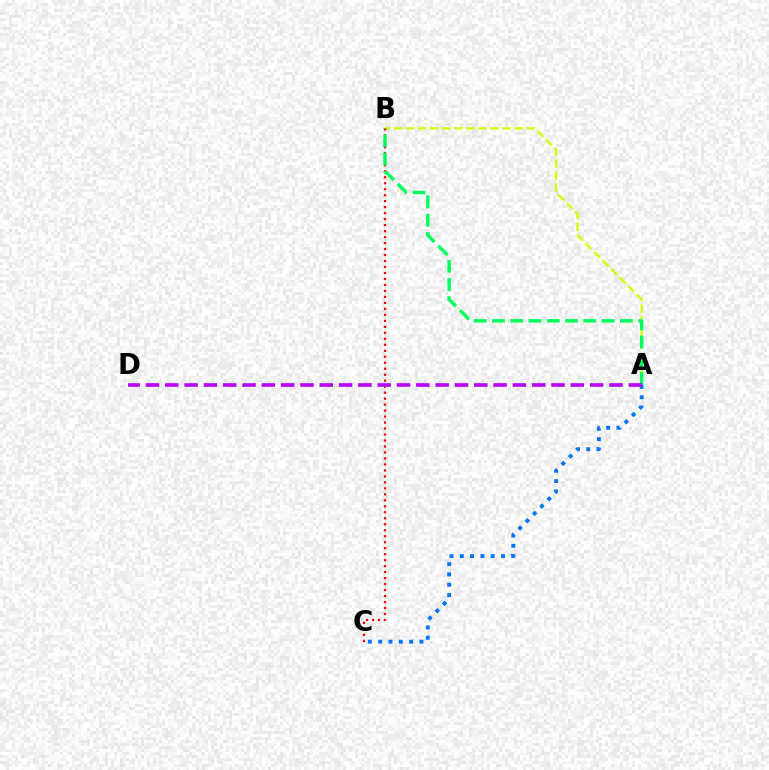{('A', 'B'): [{'color': '#d1ff00', 'line_style': 'dashed', 'thickness': 1.64}, {'color': '#00ff5c', 'line_style': 'dashed', 'thickness': 2.48}], ('B', 'C'): [{'color': '#ff0000', 'line_style': 'dotted', 'thickness': 1.63}], ('A', 'C'): [{'color': '#0074ff', 'line_style': 'dotted', 'thickness': 2.8}], ('A', 'D'): [{'color': '#b900ff', 'line_style': 'dashed', 'thickness': 2.62}]}